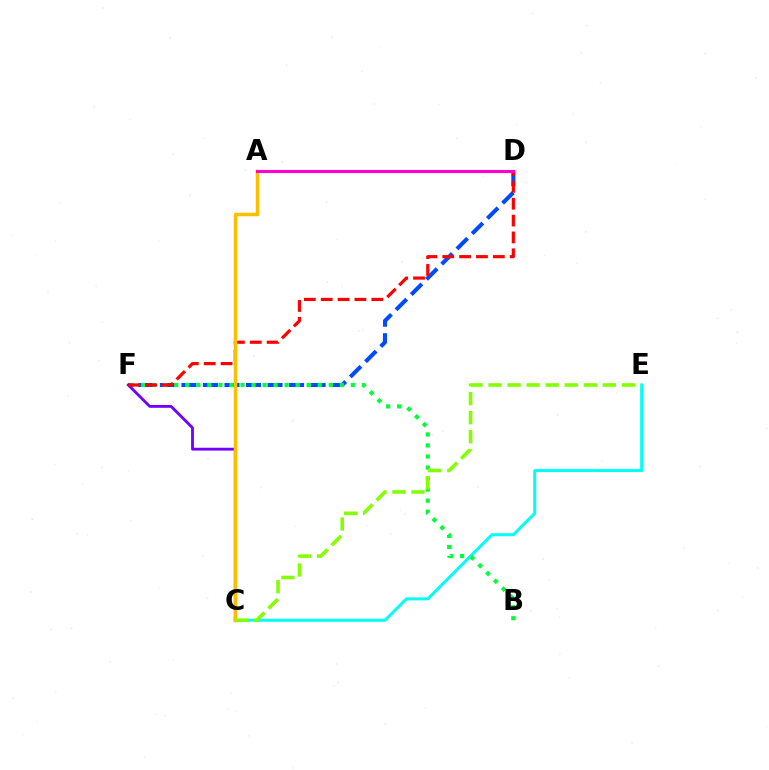{('D', 'F'): [{'color': '#004bff', 'line_style': 'dashed', 'thickness': 2.92}, {'color': '#ff0000', 'line_style': 'dashed', 'thickness': 2.29}], ('C', 'E'): [{'color': '#00fff6', 'line_style': 'solid', 'thickness': 2.16}, {'color': '#84ff00', 'line_style': 'dashed', 'thickness': 2.59}], ('B', 'F'): [{'color': '#00ff39', 'line_style': 'dotted', 'thickness': 3.0}], ('C', 'F'): [{'color': '#7200ff', 'line_style': 'solid', 'thickness': 2.04}], ('A', 'C'): [{'color': '#ffbd00', 'line_style': 'solid', 'thickness': 2.51}], ('A', 'D'): [{'color': '#ff00cf', 'line_style': 'solid', 'thickness': 2.23}]}